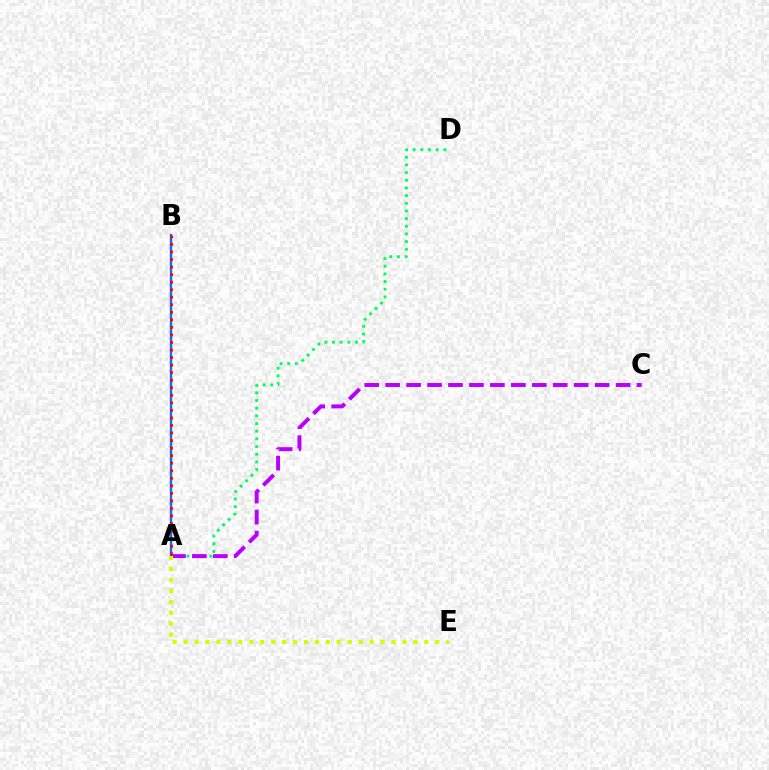{('A', 'D'): [{'color': '#00ff5c', 'line_style': 'dotted', 'thickness': 2.08}], ('A', 'C'): [{'color': '#b900ff', 'line_style': 'dashed', 'thickness': 2.85}], ('A', 'B'): [{'color': '#0074ff', 'line_style': 'solid', 'thickness': 1.73}, {'color': '#ff0000', 'line_style': 'dotted', 'thickness': 2.05}], ('A', 'E'): [{'color': '#d1ff00', 'line_style': 'dotted', 'thickness': 2.97}]}